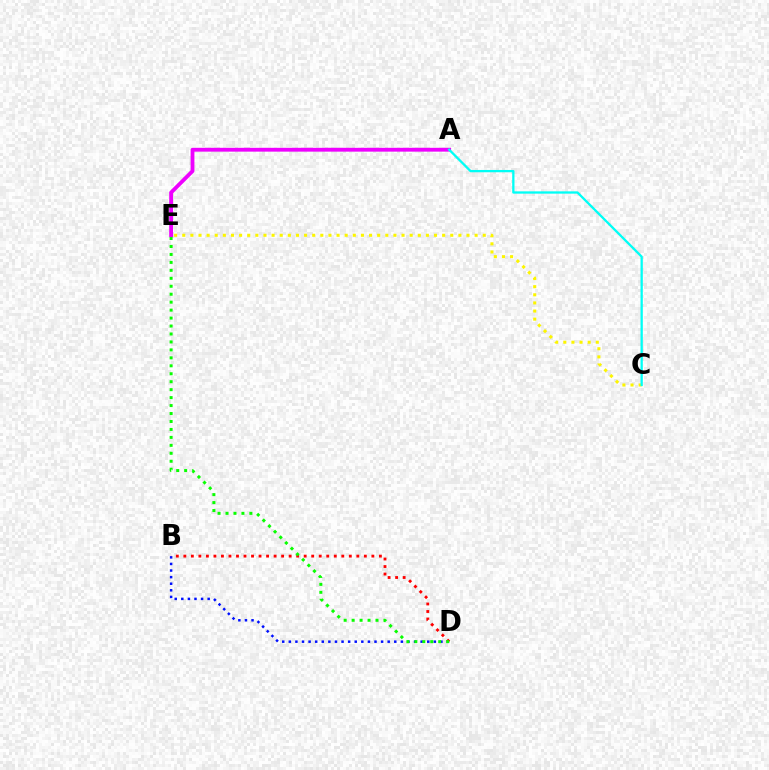{('A', 'E'): [{'color': '#ee00ff', 'line_style': 'solid', 'thickness': 2.76}], ('B', 'D'): [{'color': '#0010ff', 'line_style': 'dotted', 'thickness': 1.79}, {'color': '#ff0000', 'line_style': 'dotted', 'thickness': 2.04}], ('C', 'E'): [{'color': '#fcf500', 'line_style': 'dotted', 'thickness': 2.21}], ('D', 'E'): [{'color': '#08ff00', 'line_style': 'dotted', 'thickness': 2.16}], ('A', 'C'): [{'color': '#00fff6', 'line_style': 'solid', 'thickness': 1.65}]}